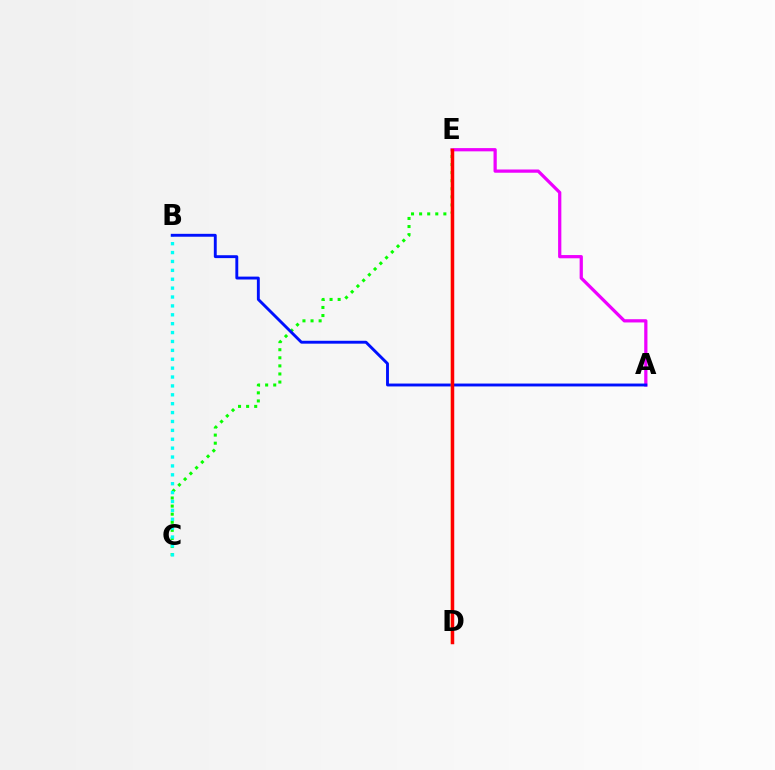{('C', 'E'): [{'color': '#08ff00', 'line_style': 'dotted', 'thickness': 2.2}], ('B', 'C'): [{'color': '#00fff6', 'line_style': 'dotted', 'thickness': 2.42}], ('A', 'E'): [{'color': '#ee00ff', 'line_style': 'solid', 'thickness': 2.33}], ('A', 'B'): [{'color': '#0010ff', 'line_style': 'solid', 'thickness': 2.08}], ('D', 'E'): [{'color': '#fcf500', 'line_style': 'solid', 'thickness': 1.74}, {'color': '#ff0000', 'line_style': 'solid', 'thickness': 2.5}]}